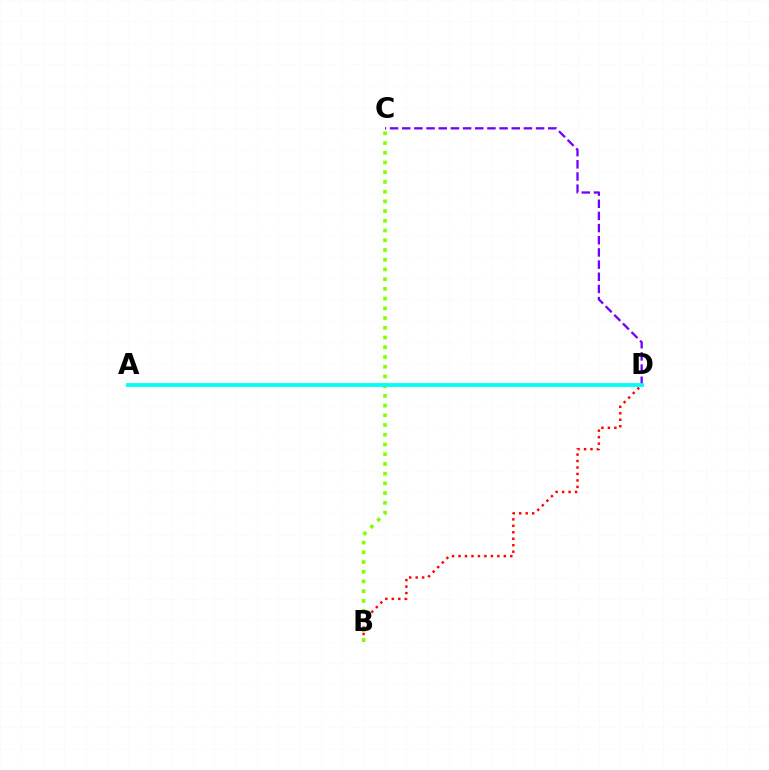{('B', 'D'): [{'color': '#ff0000', 'line_style': 'dotted', 'thickness': 1.76}], ('C', 'D'): [{'color': '#7200ff', 'line_style': 'dashed', 'thickness': 1.65}], ('B', 'C'): [{'color': '#84ff00', 'line_style': 'dotted', 'thickness': 2.64}], ('A', 'D'): [{'color': '#00fff6', 'line_style': 'solid', 'thickness': 2.75}]}